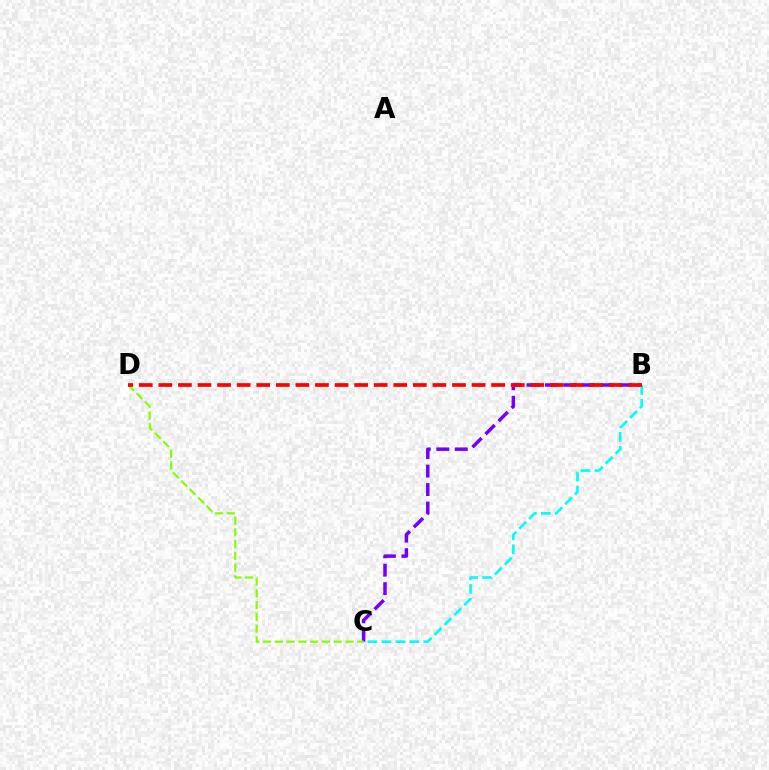{('B', 'C'): [{'color': '#7200ff', 'line_style': 'dashed', 'thickness': 2.51}, {'color': '#00fff6', 'line_style': 'dashed', 'thickness': 1.9}], ('C', 'D'): [{'color': '#84ff00', 'line_style': 'dashed', 'thickness': 1.6}], ('B', 'D'): [{'color': '#ff0000', 'line_style': 'dashed', 'thickness': 2.66}]}